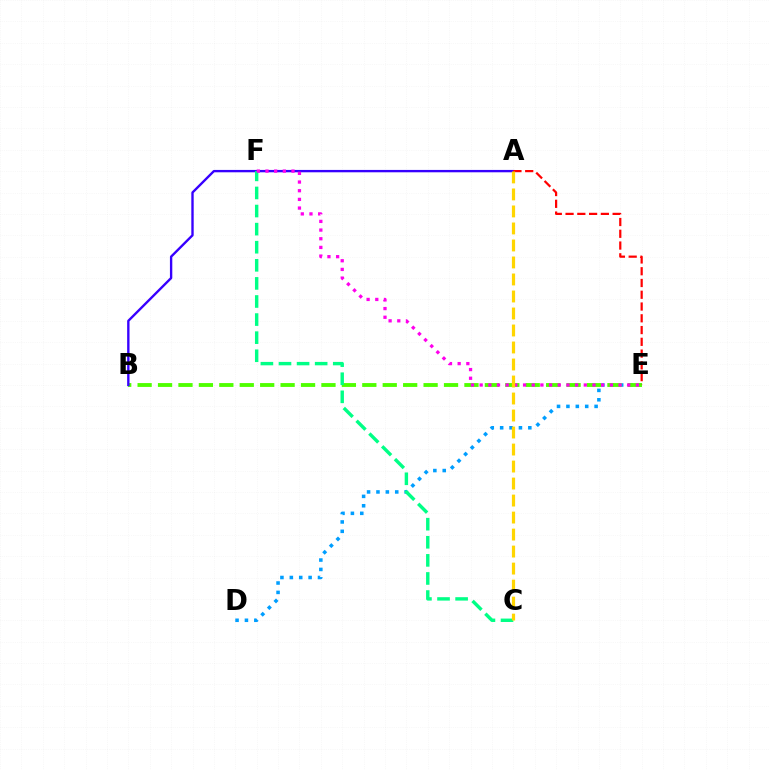{('D', 'E'): [{'color': '#009eff', 'line_style': 'dotted', 'thickness': 2.55}], ('B', 'E'): [{'color': '#4fff00', 'line_style': 'dashed', 'thickness': 2.77}], ('A', 'B'): [{'color': '#3700ff', 'line_style': 'solid', 'thickness': 1.7}], ('C', 'F'): [{'color': '#00ff86', 'line_style': 'dashed', 'thickness': 2.46}], ('E', 'F'): [{'color': '#ff00ed', 'line_style': 'dotted', 'thickness': 2.36}], ('A', 'E'): [{'color': '#ff0000', 'line_style': 'dashed', 'thickness': 1.6}], ('A', 'C'): [{'color': '#ffd500', 'line_style': 'dashed', 'thickness': 2.31}]}